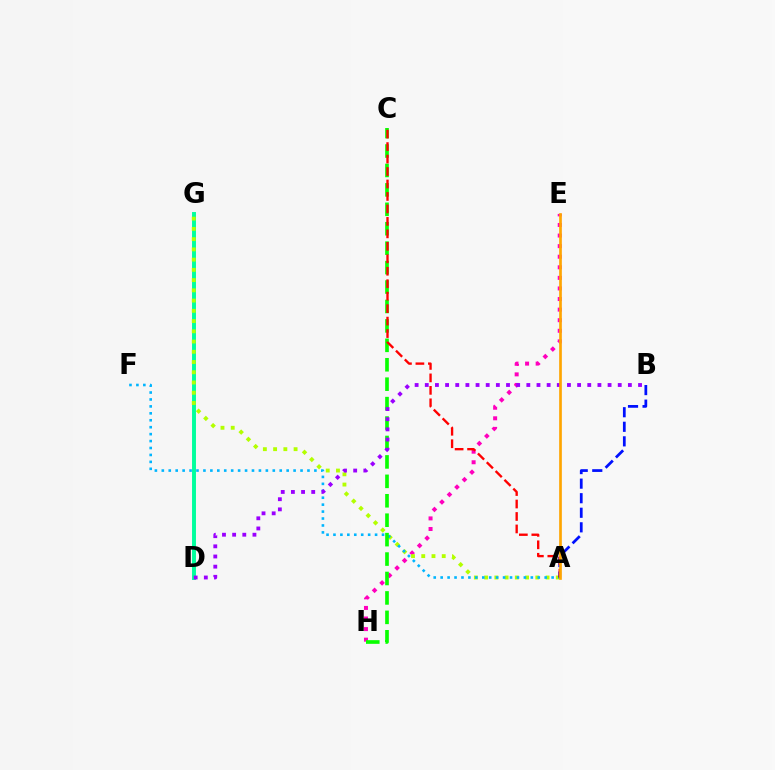{('E', 'H'): [{'color': '#ff00bd', 'line_style': 'dotted', 'thickness': 2.87}], ('D', 'G'): [{'color': '#00ff9d', 'line_style': 'solid', 'thickness': 2.83}], ('A', 'G'): [{'color': '#b3ff00', 'line_style': 'dotted', 'thickness': 2.78}], ('A', 'F'): [{'color': '#00b5ff', 'line_style': 'dotted', 'thickness': 1.88}], ('C', 'H'): [{'color': '#08ff00', 'line_style': 'dashed', 'thickness': 2.64}], ('B', 'D'): [{'color': '#9b00ff', 'line_style': 'dotted', 'thickness': 2.76}], ('A', 'B'): [{'color': '#0010ff', 'line_style': 'dashed', 'thickness': 1.98}], ('A', 'C'): [{'color': '#ff0000', 'line_style': 'dashed', 'thickness': 1.69}], ('A', 'E'): [{'color': '#ffa500', 'line_style': 'solid', 'thickness': 1.92}]}